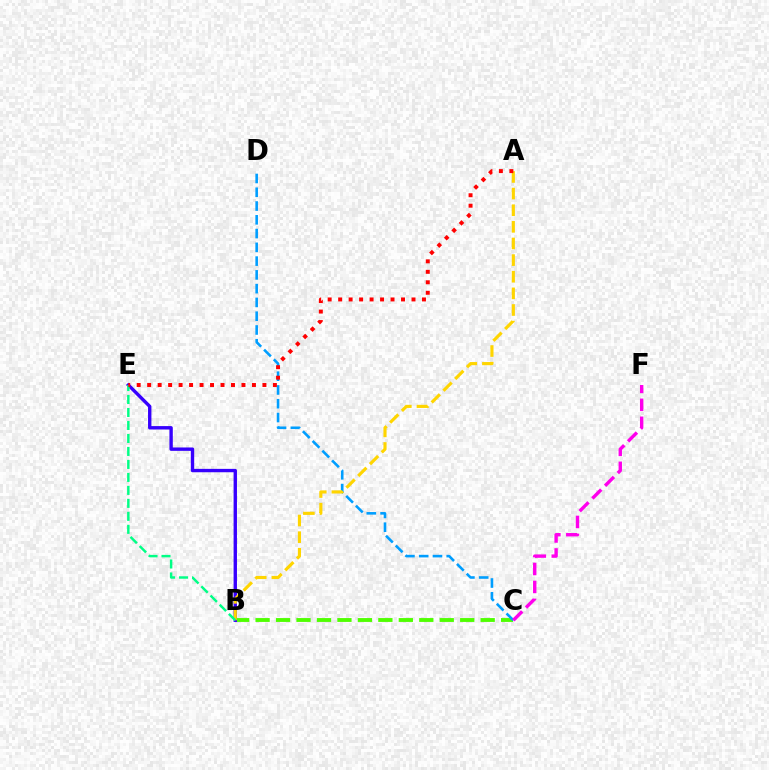{('B', 'C'): [{'color': '#4fff00', 'line_style': 'dashed', 'thickness': 2.78}], ('C', 'D'): [{'color': '#009eff', 'line_style': 'dashed', 'thickness': 1.87}], ('B', 'E'): [{'color': '#3700ff', 'line_style': 'solid', 'thickness': 2.43}, {'color': '#00ff86', 'line_style': 'dashed', 'thickness': 1.76}], ('A', 'B'): [{'color': '#ffd500', 'line_style': 'dashed', 'thickness': 2.26}], ('C', 'F'): [{'color': '#ff00ed', 'line_style': 'dashed', 'thickness': 2.44}], ('A', 'E'): [{'color': '#ff0000', 'line_style': 'dotted', 'thickness': 2.85}]}